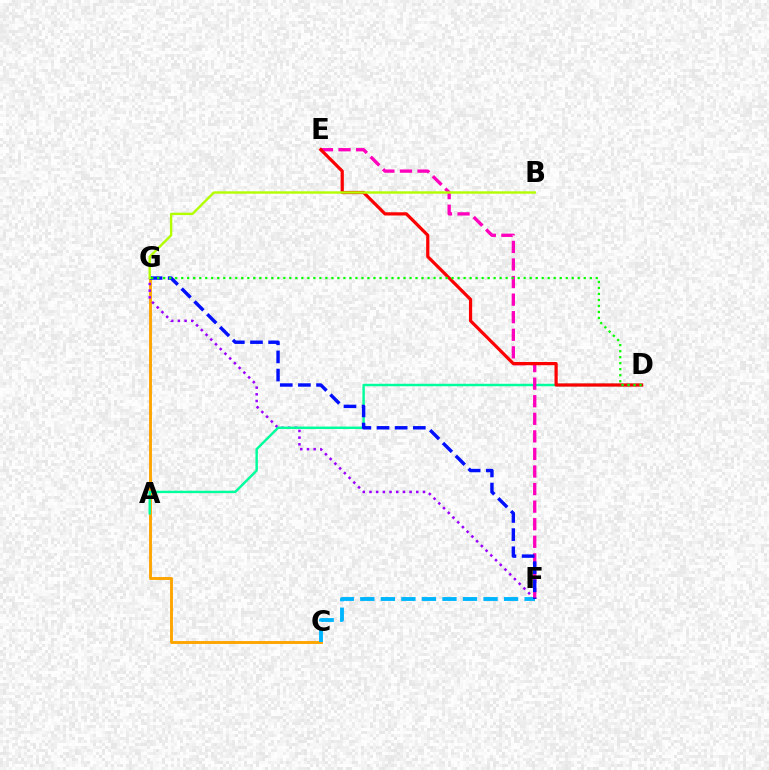{('C', 'G'): [{'color': '#ffa500', 'line_style': 'solid', 'thickness': 2.09}], ('F', 'G'): [{'color': '#9b00ff', 'line_style': 'dotted', 'thickness': 1.82}, {'color': '#0010ff', 'line_style': 'dashed', 'thickness': 2.46}], ('C', 'F'): [{'color': '#00b5ff', 'line_style': 'dashed', 'thickness': 2.79}], ('A', 'D'): [{'color': '#00ff9d', 'line_style': 'solid', 'thickness': 1.76}], ('E', 'F'): [{'color': '#ff00bd', 'line_style': 'dashed', 'thickness': 2.39}], ('D', 'E'): [{'color': '#ff0000', 'line_style': 'solid', 'thickness': 2.31}], ('B', 'G'): [{'color': '#b3ff00', 'line_style': 'solid', 'thickness': 1.72}], ('D', 'G'): [{'color': '#08ff00', 'line_style': 'dotted', 'thickness': 1.63}]}